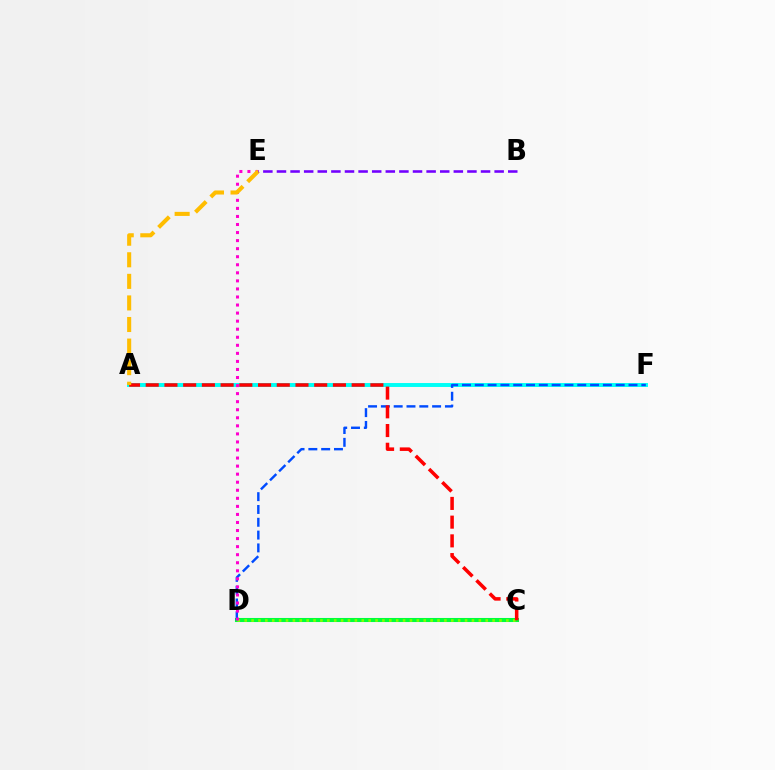{('A', 'F'): [{'color': '#00fff6', 'line_style': 'solid', 'thickness': 2.83}], ('C', 'D'): [{'color': '#00ff39', 'line_style': 'solid', 'thickness': 2.92}, {'color': '#84ff00', 'line_style': 'dotted', 'thickness': 1.87}], ('D', 'F'): [{'color': '#004bff', 'line_style': 'dashed', 'thickness': 1.74}], ('D', 'E'): [{'color': '#ff00cf', 'line_style': 'dotted', 'thickness': 2.19}], ('A', 'C'): [{'color': '#ff0000', 'line_style': 'dashed', 'thickness': 2.54}], ('A', 'E'): [{'color': '#ffbd00', 'line_style': 'dashed', 'thickness': 2.93}], ('B', 'E'): [{'color': '#7200ff', 'line_style': 'dashed', 'thickness': 1.85}]}